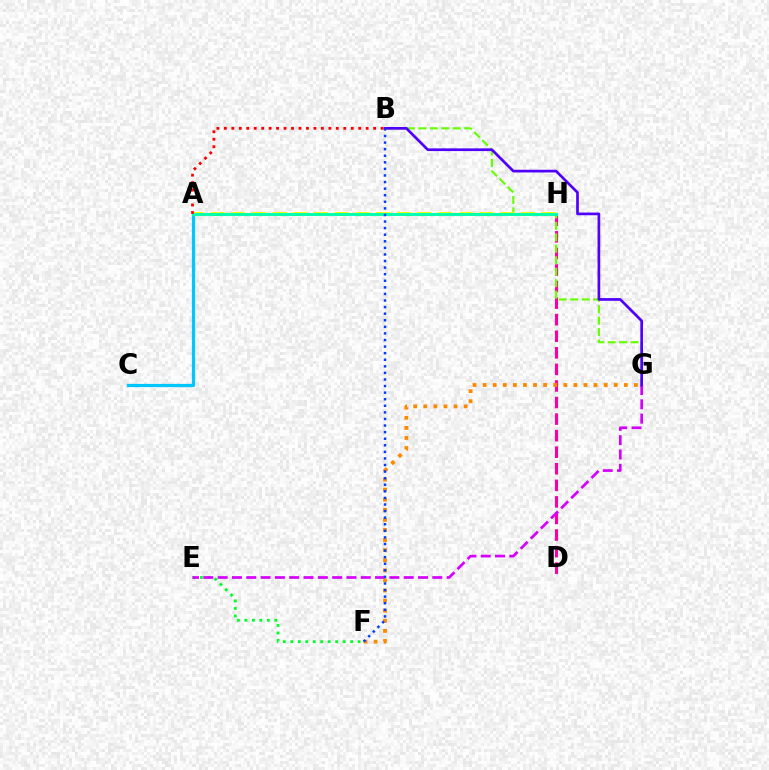{('D', 'H'): [{'color': '#ff00a0', 'line_style': 'dashed', 'thickness': 2.25}], ('B', 'G'): [{'color': '#66ff00', 'line_style': 'dashed', 'thickness': 1.56}, {'color': '#4f00ff', 'line_style': 'solid', 'thickness': 1.94}], ('A', 'C'): [{'color': '#00c7ff', 'line_style': 'solid', 'thickness': 2.31}], ('E', 'F'): [{'color': '#00ff27', 'line_style': 'dotted', 'thickness': 2.03}], ('A', 'H'): [{'color': '#eeff00', 'line_style': 'dashed', 'thickness': 2.81}, {'color': '#00ffaf', 'line_style': 'solid', 'thickness': 2.1}], ('E', 'G'): [{'color': '#d600ff', 'line_style': 'dashed', 'thickness': 1.94}], ('F', 'G'): [{'color': '#ff8800', 'line_style': 'dotted', 'thickness': 2.74}], ('B', 'F'): [{'color': '#003fff', 'line_style': 'dotted', 'thickness': 1.79}], ('A', 'B'): [{'color': '#ff0000', 'line_style': 'dotted', 'thickness': 2.03}]}